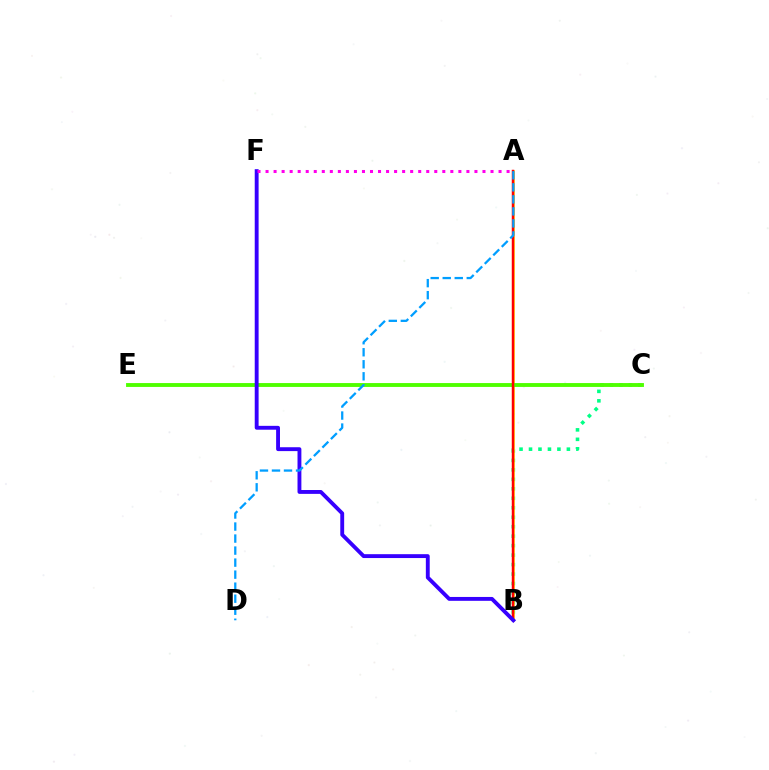{('B', 'C'): [{'color': '#00ff86', 'line_style': 'dotted', 'thickness': 2.57}], ('A', 'B'): [{'color': '#ffd500', 'line_style': 'solid', 'thickness': 1.85}, {'color': '#ff0000', 'line_style': 'solid', 'thickness': 1.78}], ('C', 'E'): [{'color': '#4fff00', 'line_style': 'solid', 'thickness': 2.79}], ('B', 'F'): [{'color': '#3700ff', 'line_style': 'solid', 'thickness': 2.79}], ('A', 'F'): [{'color': '#ff00ed', 'line_style': 'dotted', 'thickness': 2.18}], ('A', 'D'): [{'color': '#009eff', 'line_style': 'dashed', 'thickness': 1.63}]}